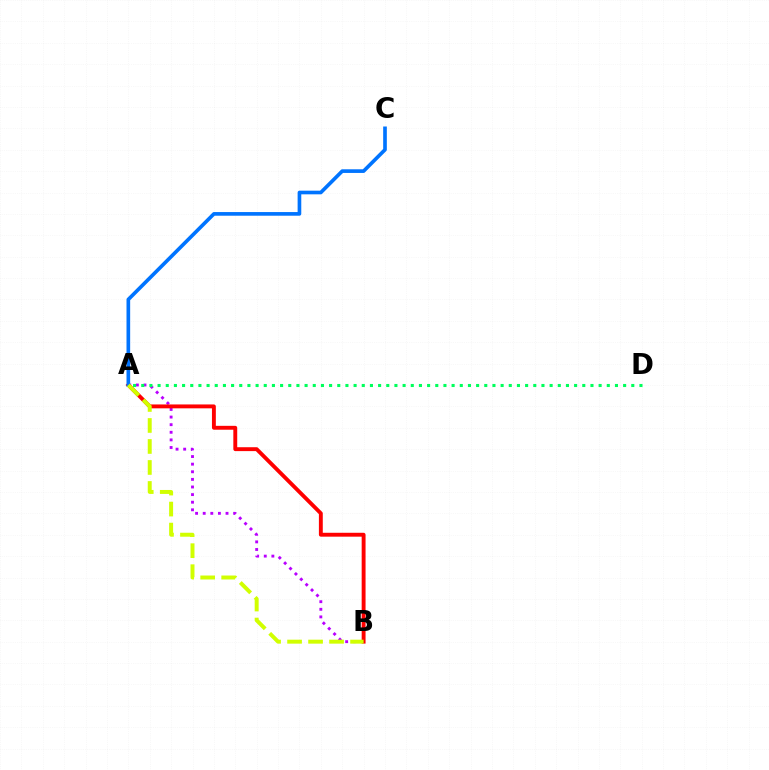{('A', 'B'): [{'color': '#b900ff', 'line_style': 'dotted', 'thickness': 2.07}, {'color': '#ff0000', 'line_style': 'solid', 'thickness': 2.8}, {'color': '#d1ff00', 'line_style': 'dashed', 'thickness': 2.85}], ('A', 'D'): [{'color': '#00ff5c', 'line_style': 'dotted', 'thickness': 2.22}], ('A', 'C'): [{'color': '#0074ff', 'line_style': 'solid', 'thickness': 2.63}]}